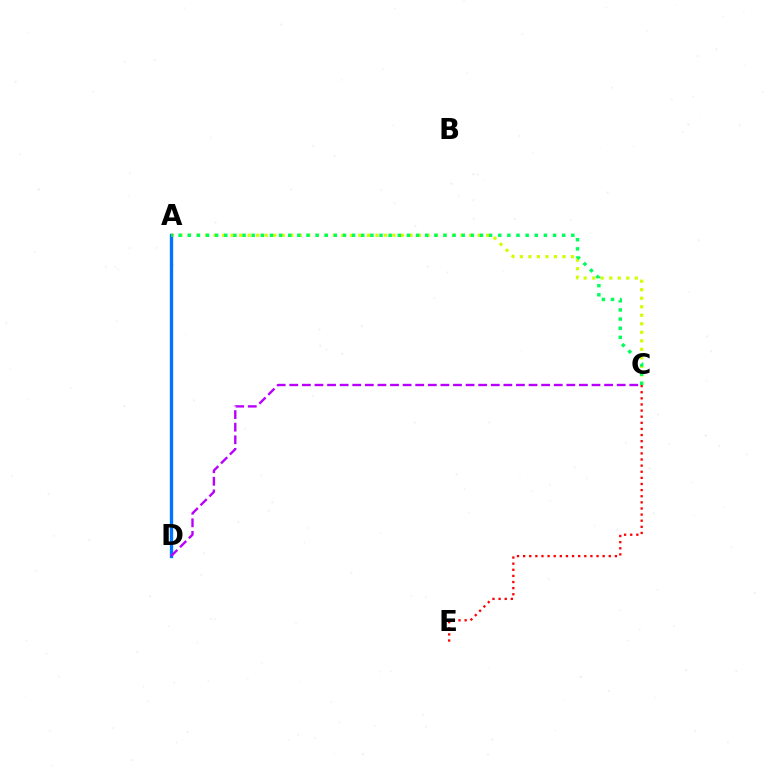{('C', 'E'): [{'color': '#ff0000', 'line_style': 'dotted', 'thickness': 1.66}], ('A', 'C'): [{'color': '#d1ff00', 'line_style': 'dotted', 'thickness': 2.31}, {'color': '#00ff5c', 'line_style': 'dotted', 'thickness': 2.48}], ('A', 'D'): [{'color': '#0074ff', 'line_style': 'solid', 'thickness': 2.4}], ('C', 'D'): [{'color': '#b900ff', 'line_style': 'dashed', 'thickness': 1.71}]}